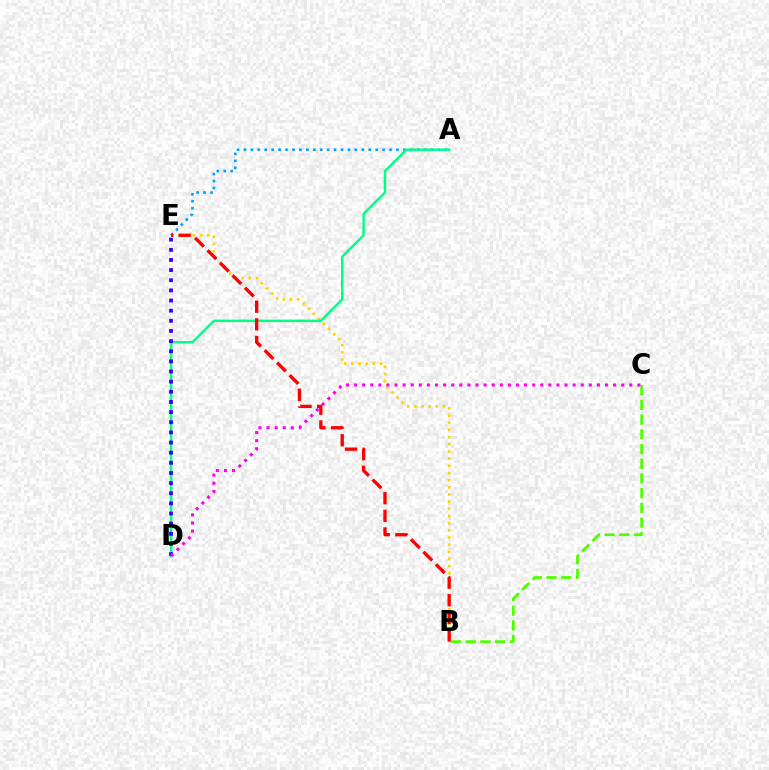{('B', 'E'): [{'color': '#ffd500', 'line_style': 'dotted', 'thickness': 1.95}, {'color': '#ff0000', 'line_style': 'dashed', 'thickness': 2.4}], ('B', 'C'): [{'color': '#4fff00', 'line_style': 'dashed', 'thickness': 2.0}], ('A', 'E'): [{'color': '#009eff', 'line_style': 'dotted', 'thickness': 1.88}], ('A', 'D'): [{'color': '#00ff86', 'line_style': 'solid', 'thickness': 1.75}], ('D', 'E'): [{'color': '#3700ff', 'line_style': 'dotted', 'thickness': 2.76}], ('C', 'D'): [{'color': '#ff00ed', 'line_style': 'dotted', 'thickness': 2.2}]}